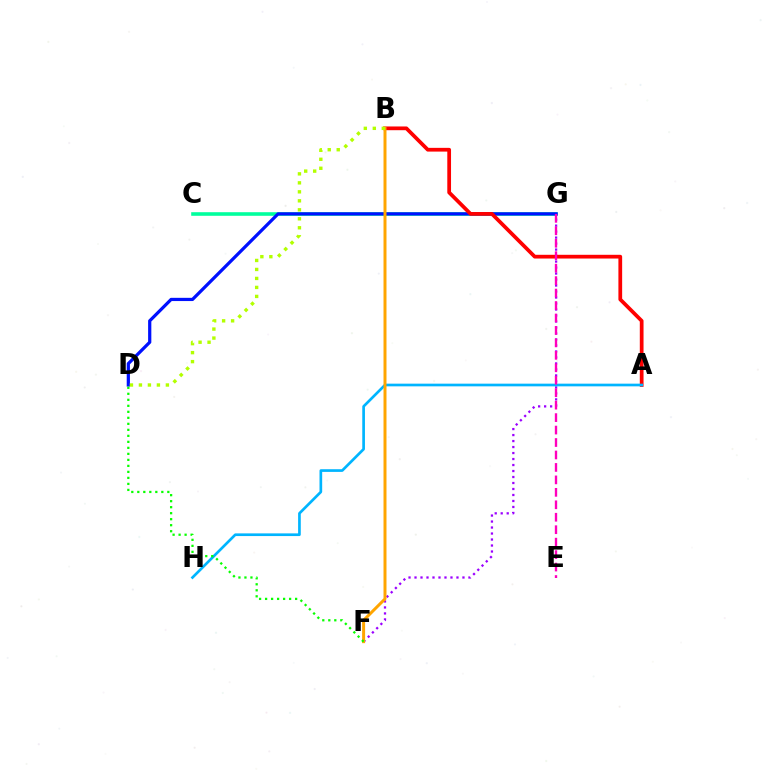{('C', 'G'): [{'color': '#00ff9d', 'line_style': 'solid', 'thickness': 2.59}], ('D', 'G'): [{'color': '#0010ff', 'line_style': 'solid', 'thickness': 2.32}], ('F', 'G'): [{'color': '#9b00ff', 'line_style': 'dotted', 'thickness': 1.63}], ('A', 'B'): [{'color': '#ff0000', 'line_style': 'solid', 'thickness': 2.69}], ('A', 'H'): [{'color': '#00b5ff', 'line_style': 'solid', 'thickness': 1.93}], ('E', 'G'): [{'color': '#ff00bd', 'line_style': 'dashed', 'thickness': 1.69}], ('B', 'F'): [{'color': '#ffa500', 'line_style': 'solid', 'thickness': 2.15}], ('D', 'F'): [{'color': '#08ff00', 'line_style': 'dotted', 'thickness': 1.63}], ('B', 'D'): [{'color': '#b3ff00', 'line_style': 'dotted', 'thickness': 2.44}]}